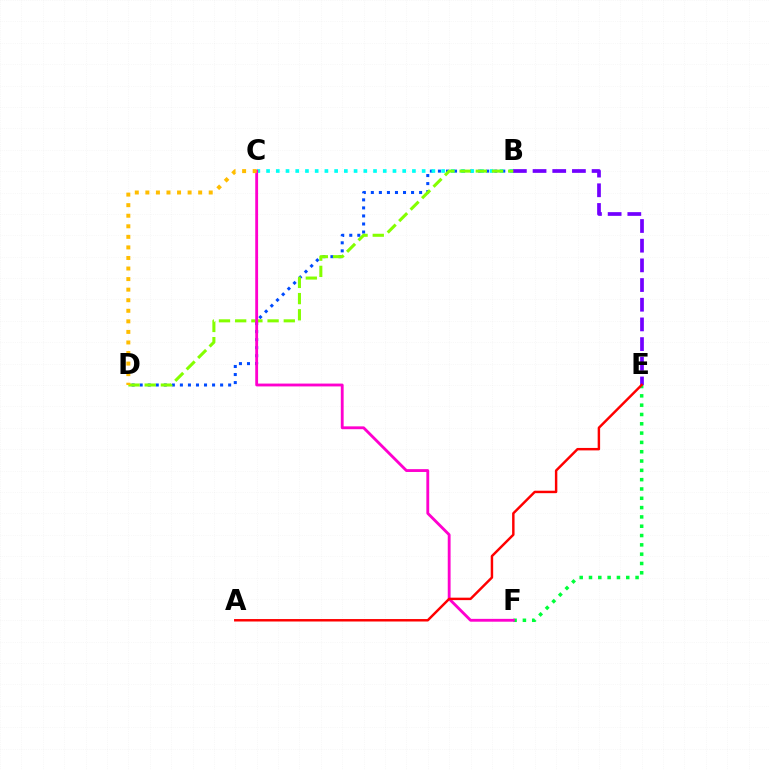{('B', 'D'): [{'color': '#004bff', 'line_style': 'dotted', 'thickness': 2.19}, {'color': '#84ff00', 'line_style': 'dashed', 'thickness': 2.2}], ('B', 'E'): [{'color': '#7200ff', 'line_style': 'dashed', 'thickness': 2.67}], ('B', 'C'): [{'color': '#00fff6', 'line_style': 'dotted', 'thickness': 2.64}], ('E', 'F'): [{'color': '#00ff39', 'line_style': 'dotted', 'thickness': 2.53}], ('C', 'F'): [{'color': '#ff00cf', 'line_style': 'solid', 'thickness': 2.05}], ('A', 'E'): [{'color': '#ff0000', 'line_style': 'solid', 'thickness': 1.77}], ('C', 'D'): [{'color': '#ffbd00', 'line_style': 'dotted', 'thickness': 2.87}]}